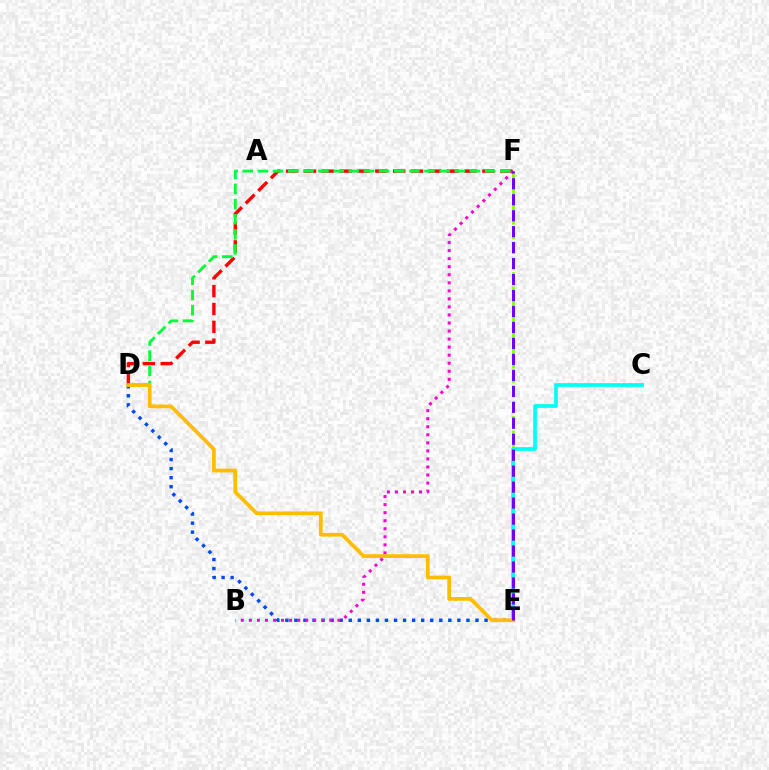{('E', 'F'): [{'color': '#84ff00', 'line_style': 'dashed', 'thickness': 1.95}, {'color': '#7200ff', 'line_style': 'dashed', 'thickness': 2.17}], ('D', 'F'): [{'color': '#ff0000', 'line_style': 'dashed', 'thickness': 2.42}, {'color': '#00ff39', 'line_style': 'dashed', 'thickness': 2.06}], ('D', 'E'): [{'color': '#004bff', 'line_style': 'dotted', 'thickness': 2.46}, {'color': '#ffbd00', 'line_style': 'solid', 'thickness': 2.71}], ('B', 'F'): [{'color': '#ff00cf', 'line_style': 'dotted', 'thickness': 2.19}], ('C', 'E'): [{'color': '#00fff6', 'line_style': 'solid', 'thickness': 2.68}]}